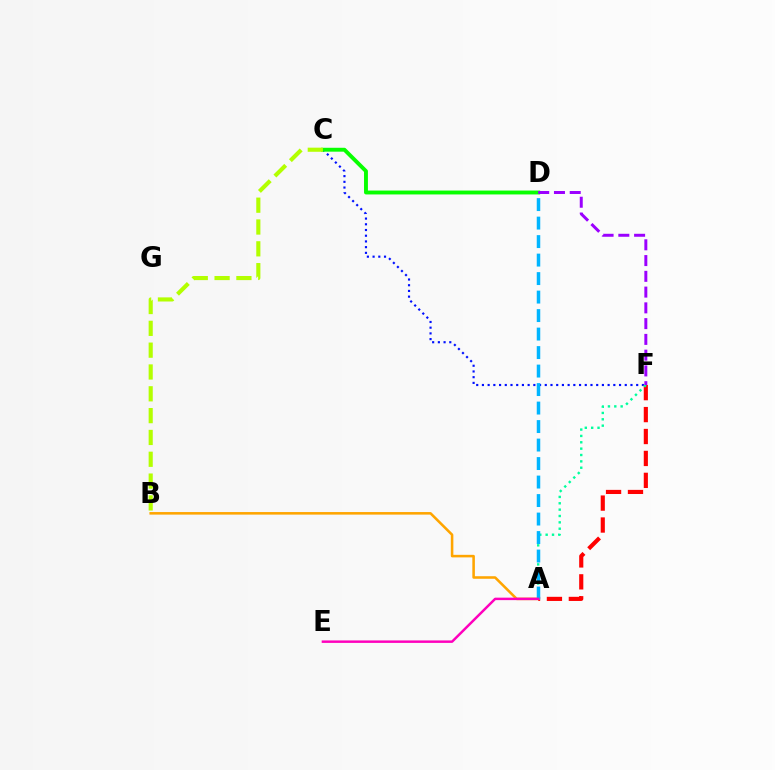{('C', 'F'): [{'color': '#0010ff', 'line_style': 'dotted', 'thickness': 1.55}], ('A', 'F'): [{'color': '#ff0000', 'line_style': 'dashed', 'thickness': 2.98}, {'color': '#00ff9d', 'line_style': 'dotted', 'thickness': 1.73}], ('A', 'B'): [{'color': '#ffa500', 'line_style': 'solid', 'thickness': 1.84}], ('C', 'D'): [{'color': '#08ff00', 'line_style': 'solid', 'thickness': 2.8}], ('D', 'F'): [{'color': '#9b00ff', 'line_style': 'dashed', 'thickness': 2.14}], ('B', 'C'): [{'color': '#b3ff00', 'line_style': 'dashed', 'thickness': 2.96}], ('A', 'D'): [{'color': '#00b5ff', 'line_style': 'dashed', 'thickness': 2.51}], ('A', 'E'): [{'color': '#ff00bd', 'line_style': 'solid', 'thickness': 1.78}]}